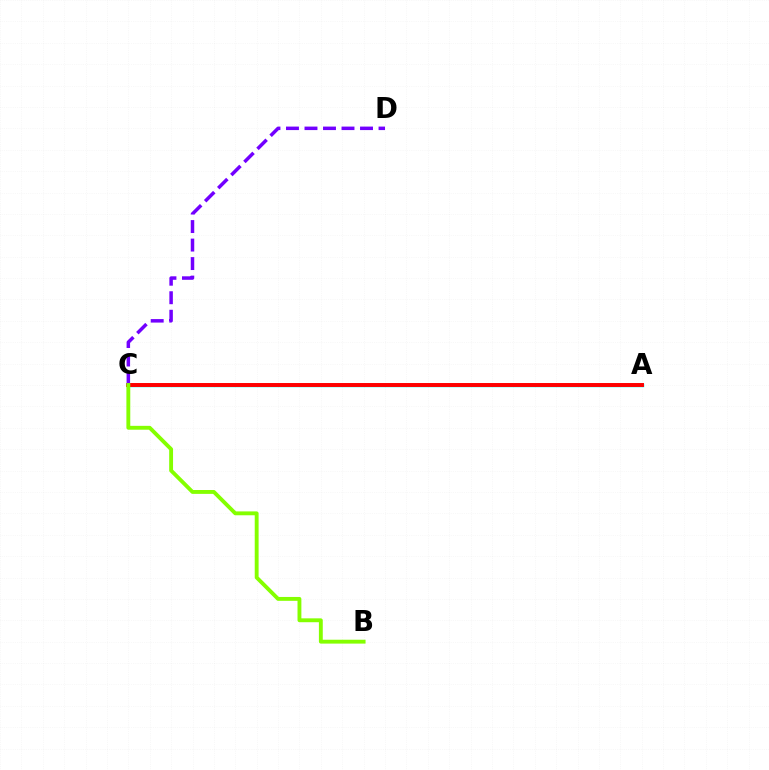{('A', 'C'): [{'color': '#00fff6', 'line_style': 'solid', 'thickness': 2.51}, {'color': '#ff0000', 'line_style': 'solid', 'thickness': 2.84}], ('C', 'D'): [{'color': '#7200ff', 'line_style': 'dashed', 'thickness': 2.51}], ('B', 'C'): [{'color': '#84ff00', 'line_style': 'solid', 'thickness': 2.79}]}